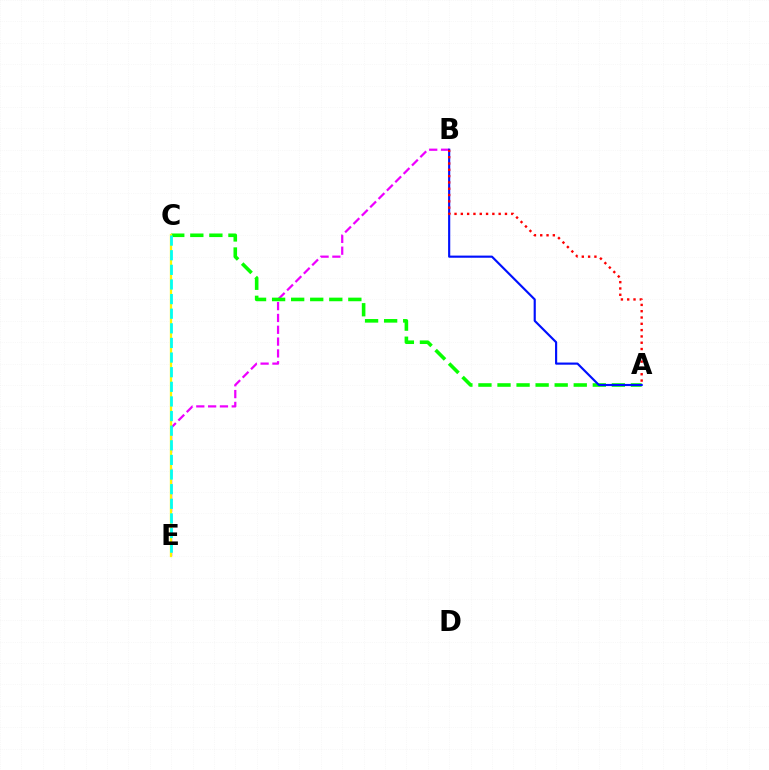{('B', 'E'): [{'color': '#ee00ff', 'line_style': 'dashed', 'thickness': 1.61}], ('A', 'C'): [{'color': '#08ff00', 'line_style': 'dashed', 'thickness': 2.59}], ('A', 'B'): [{'color': '#0010ff', 'line_style': 'solid', 'thickness': 1.55}, {'color': '#ff0000', 'line_style': 'dotted', 'thickness': 1.71}], ('C', 'E'): [{'color': '#fcf500', 'line_style': 'solid', 'thickness': 1.66}, {'color': '#00fff6', 'line_style': 'dashed', 'thickness': 1.99}]}